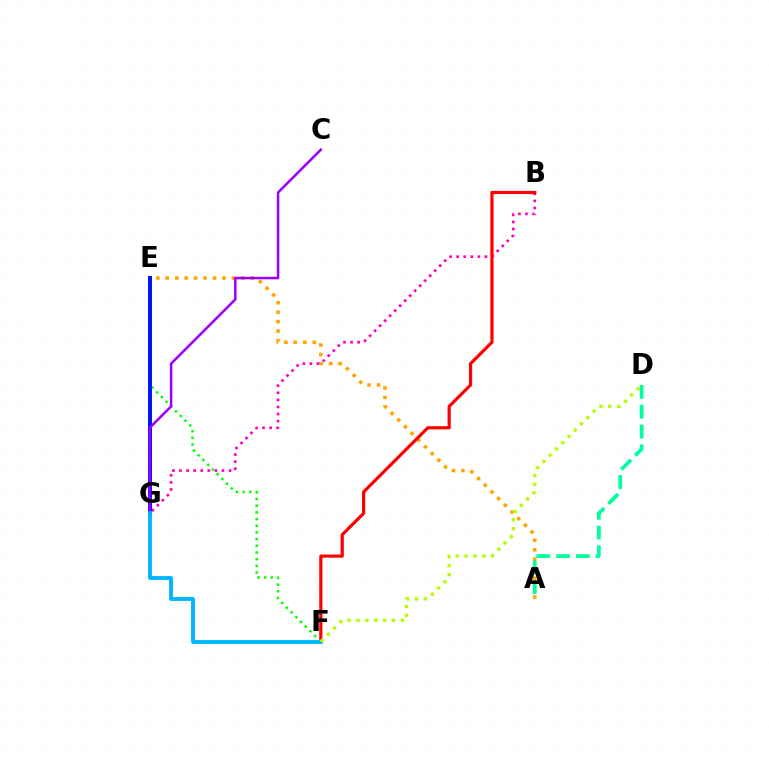{('E', 'F'): [{'color': '#08ff00', 'line_style': 'dotted', 'thickness': 1.82}], ('A', 'E'): [{'color': '#ffa500', 'line_style': 'dotted', 'thickness': 2.57}], ('B', 'G'): [{'color': '#ff00bd', 'line_style': 'dotted', 'thickness': 1.92}], ('B', 'F'): [{'color': '#ff0000', 'line_style': 'solid', 'thickness': 2.29}], ('E', 'G'): [{'color': '#0010ff', 'line_style': 'solid', 'thickness': 2.83}], ('C', 'G'): [{'color': '#9b00ff', 'line_style': 'solid', 'thickness': 1.8}], ('F', 'G'): [{'color': '#00b5ff', 'line_style': 'solid', 'thickness': 2.78}], ('A', 'D'): [{'color': '#00ff9d', 'line_style': 'dashed', 'thickness': 2.69}], ('D', 'F'): [{'color': '#b3ff00', 'line_style': 'dotted', 'thickness': 2.41}]}